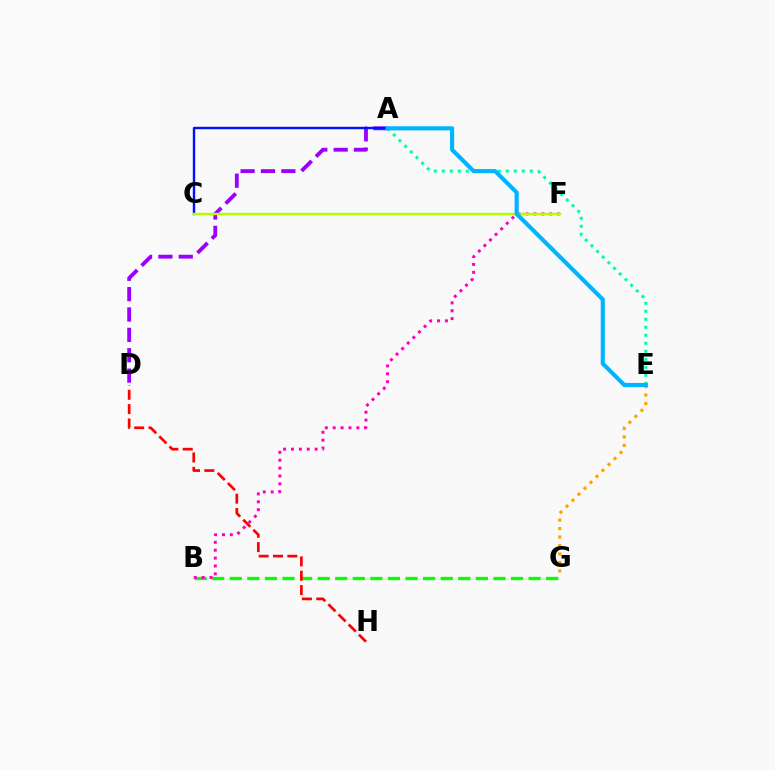{('A', 'E'): [{'color': '#00ff9d', 'line_style': 'dotted', 'thickness': 2.17}, {'color': '#00b5ff', 'line_style': 'solid', 'thickness': 2.97}], ('E', 'G'): [{'color': '#ffa500', 'line_style': 'dotted', 'thickness': 2.3}], ('B', 'G'): [{'color': '#08ff00', 'line_style': 'dashed', 'thickness': 2.39}], ('B', 'F'): [{'color': '#ff00bd', 'line_style': 'dotted', 'thickness': 2.14}], ('A', 'D'): [{'color': '#9b00ff', 'line_style': 'dashed', 'thickness': 2.77}], ('A', 'C'): [{'color': '#0010ff', 'line_style': 'solid', 'thickness': 1.72}], ('C', 'F'): [{'color': '#b3ff00', 'line_style': 'solid', 'thickness': 1.77}], ('D', 'H'): [{'color': '#ff0000', 'line_style': 'dashed', 'thickness': 1.95}]}